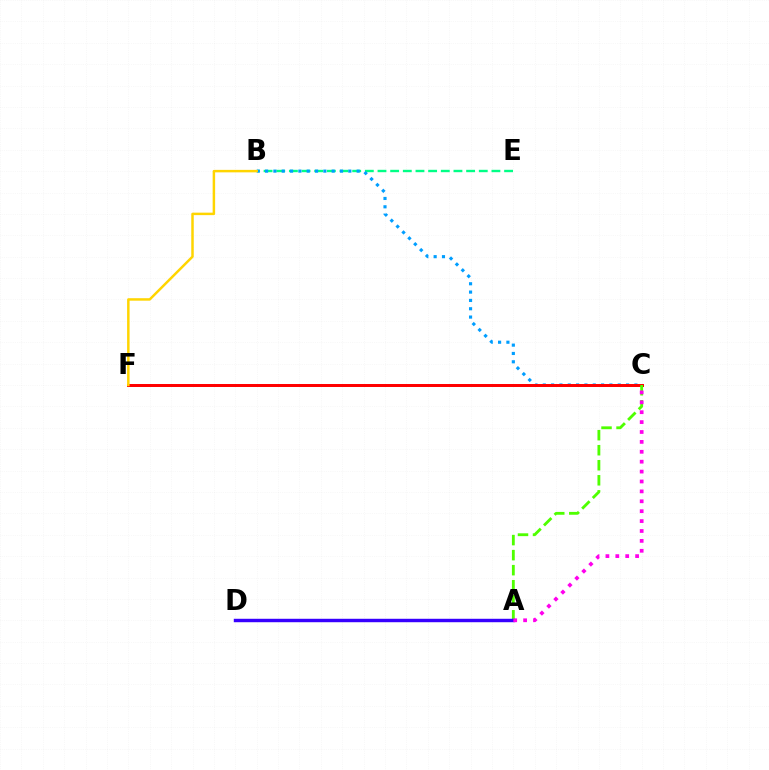{('B', 'E'): [{'color': '#00ff86', 'line_style': 'dashed', 'thickness': 1.72}], ('B', 'C'): [{'color': '#009eff', 'line_style': 'dotted', 'thickness': 2.26}], ('C', 'F'): [{'color': '#ff0000', 'line_style': 'solid', 'thickness': 2.15}], ('A', 'C'): [{'color': '#4fff00', 'line_style': 'dashed', 'thickness': 2.04}, {'color': '#ff00ed', 'line_style': 'dotted', 'thickness': 2.69}], ('A', 'D'): [{'color': '#3700ff', 'line_style': 'solid', 'thickness': 2.47}], ('B', 'F'): [{'color': '#ffd500', 'line_style': 'solid', 'thickness': 1.79}]}